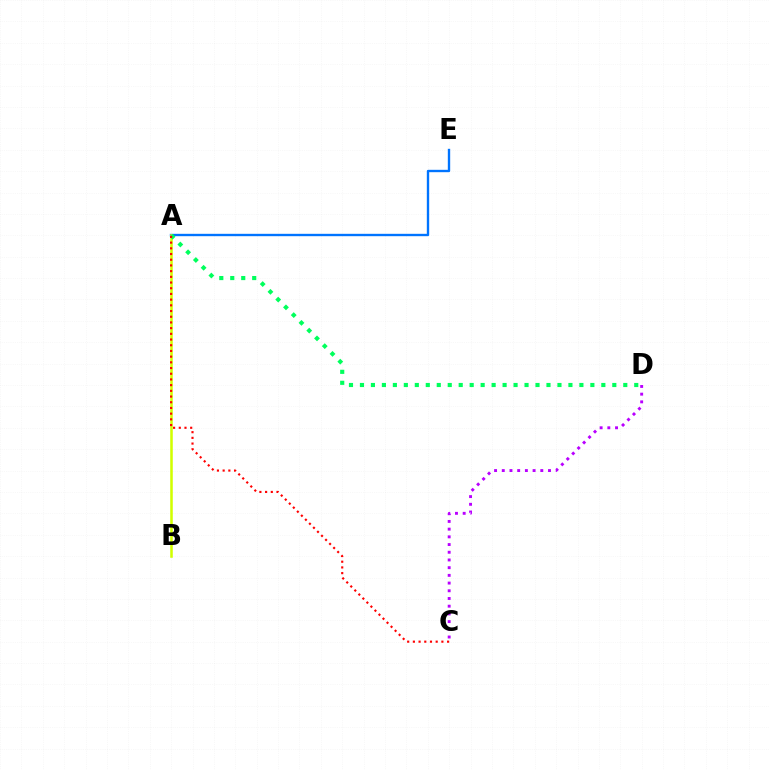{('A', 'E'): [{'color': '#0074ff', 'line_style': 'solid', 'thickness': 1.71}], ('A', 'B'): [{'color': '#d1ff00', 'line_style': 'solid', 'thickness': 1.83}], ('A', 'D'): [{'color': '#00ff5c', 'line_style': 'dotted', 'thickness': 2.98}], ('A', 'C'): [{'color': '#ff0000', 'line_style': 'dotted', 'thickness': 1.55}], ('C', 'D'): [{'color': '#b900ff', 'line_style': 'dotted', 'thickness': 2.09}]}